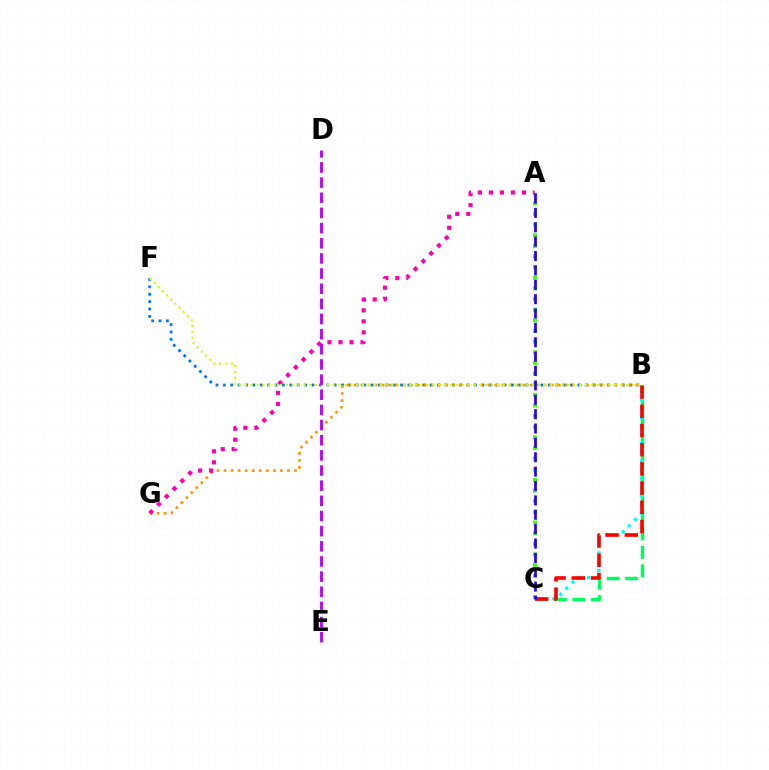{('B', 'C'): [{'color': '#00ff5c', 'line_style': 'dashed', 'thickness': 2.51}, {'color': '#00fff6', 'line_style': 'dotted', 'thickness': 2.37}, {'color': '#ff0000', 'line_style': 'dashed', 'thickness': 2.61}], ('B', 'F'): [{'color': '#0074ff', 'line_style': 'dotted', 'thickness': 2.01}, {'color': '#d1ff00', 'line_style': 'dotted', 'thickness': 1.59}], ('A', 'C'): [{'color': '#3dff00', 'line_style': 'dotted', 'thickness': 2.89}, {'color': '#2500ff', 'line_style': 'dashed', 'thickness': 1.95}], ('B', 'G'): [{'color': '#ff9400', 'line_style': 'dotted', 'thickness': 1.92}], ('A', 'G'): [{'color': '#ff00ac', 'line_style': 'dotted', 'thickness': 2.99}], ('D', 'E'): [{'color': '#b900ff', 'line_style': 'dashed', 'thickness': 2.06}]}